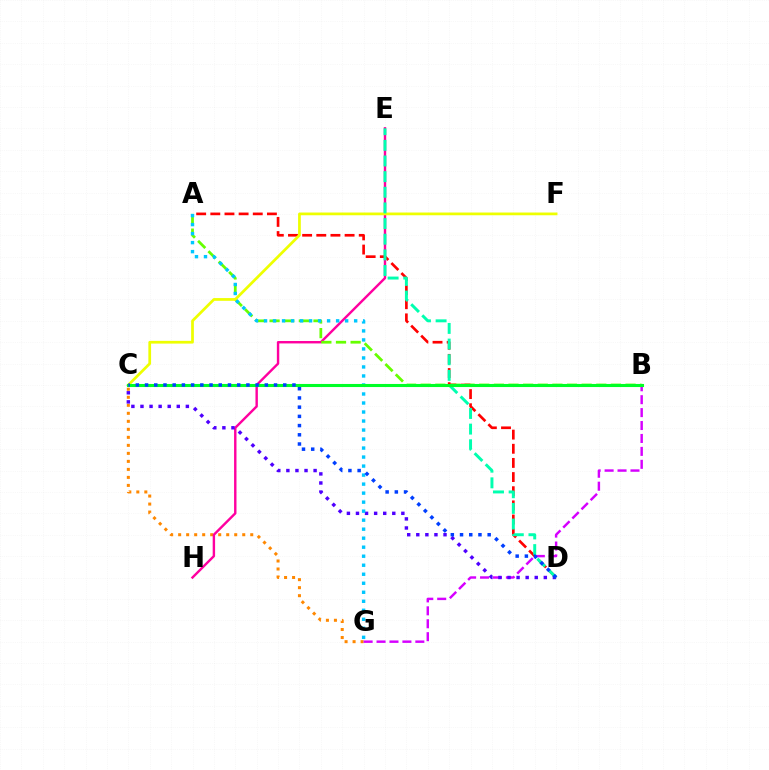{('C', 'G'): [{'color': '#ff8800', 'line_style': 'dotted', 'thickness': 2.18}], ('B', 'G'): [{'color': '#d600ff', 'line_style': 'dashed', 'thickness': 1.76}], ('E', 'H'): [{'color': '#ff00a0', 'line_style': 'solid', 'thickness': 1.74}], ('C', 'D'): [{'color': '#4f00ff', 'line_style': 'dotted', 'thickness': 2.47}, {'color': '#003fff', 'line_style': 'dotted', 'thickness': 2.5}], ('A', 'B'): [{'color': '#66ff00', 'line_style': 'dashed', 'thickness': 1.99}], ('A', 'D'): [{'color': '#ff0000', 'line_style': 'dashed', 'thickness': 1.92}], ('C', 'F'): [{'color': '#eeff00', 'line_style': 'solid', 'thickness': 1.97}], ('D', 'E'): [{'color': '#00ffaf', 'line_style': 'dashed', 'thickness': 2.13}], ('A', 'G'): [{'color': '#00c7ff', 'line_style': 'dotted', 'thickness': 2.45}], ('B', 'C'): [{'color': '#00ff27', 'line_style': 'solid', 'thickness': 2.21}]}